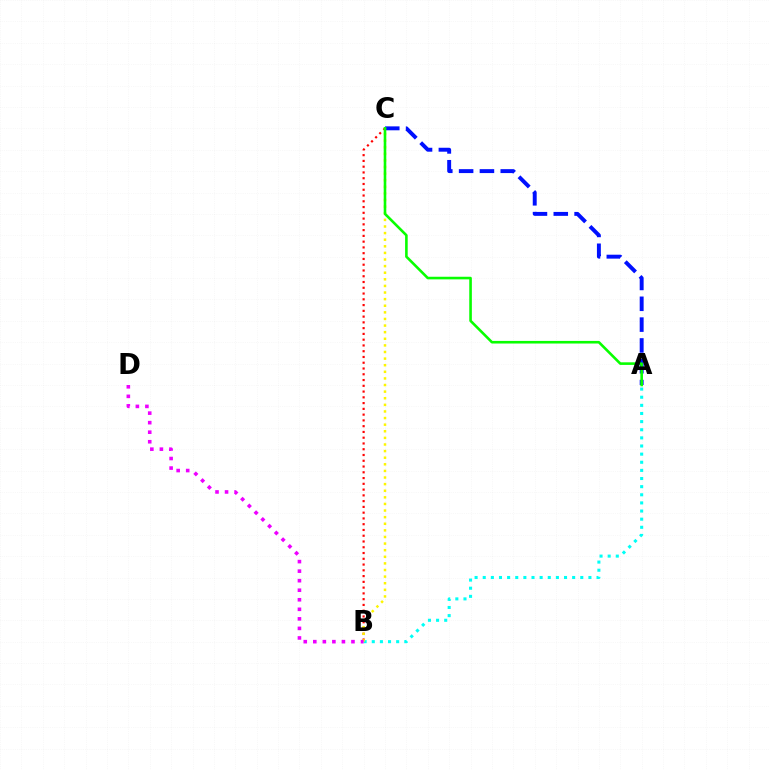{('B', 'C'): [{'color': '#ff0000', 'line_style': 'dotted', 'thickness': 1.57}, {'color': '#fcf500', 'line_style': 'dotted', 'thickness': 1.79}], ('A', 'B'): [{'color': '#00fff6', 'line_style': 'dotted', 'thickness': 2.21}], ('A', 'C'): [{'color': '#0010ff', 'line_style': 'dashed', 'thickness': 2.83}, {'color': '#08ff00', 'line_style': 'solid', 'thickness': 1.87}], ('B', 'D'): [{'color': '#ee00ff', 'line_style': 'dotted', 'thickness': 2.59}]}